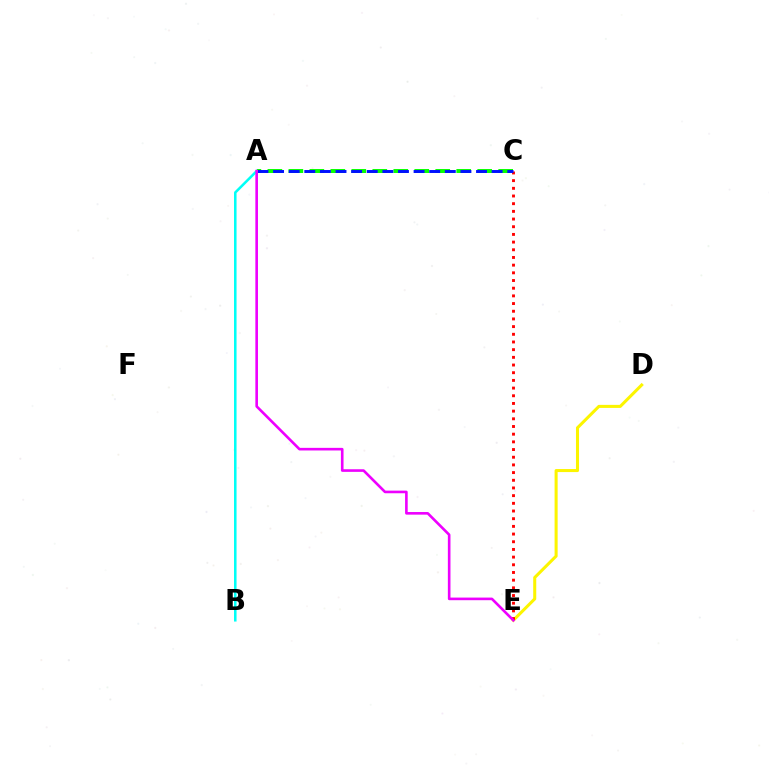{('A', 'B'): [{'color': '#00fff6', 'line_style': 'solid', 'thickness': 1.83}], ('A', 'C'): [{'color': '#08ff00', 'line_style': 'dashed', 'thickness': 2.85}, {'color': '#0010ff', 'line_style': 'dashed', 'thickness': 2.12}], ('D', 'E'): [{'color': '#fcf500', 'line_style': 'solid', 'thickness': 2.19}], ('C', 'E'): [{'color': '#ff0000', 'line_style': 'dotted', 'thickness': 2.09}], ('A', 'E'): [{'color': '#ee00ff', 'line_style': 'solid', 'thickness': 1.89}]}